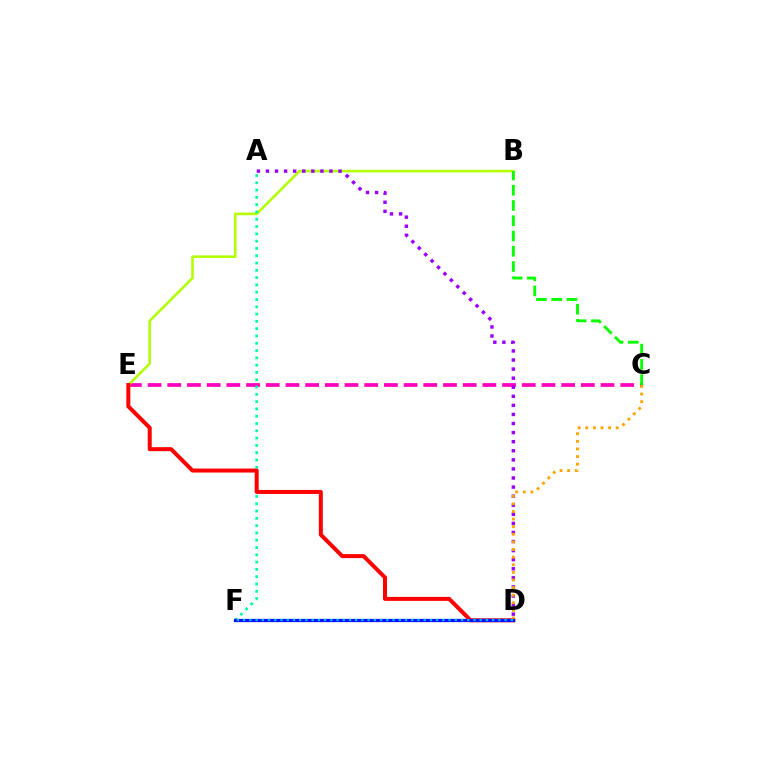{('C', 'E'): [{'color': '#ff00bd', 'line_style': 'dashed', 'thickness': 2.68}], ('B', 'E'): [{'color': '#b3ff00', 'line_style': 'solid', 'thickness': 1.86}], ('A', 'F'): [{'color': '#00ff9d', 'line_style': 'dotted', 'thickness': 1.98}], ('A', 'D'): [{'color': '#9b00ff', 'line_style': 'dotted', 'thickness': 2.47}], ('D', 'E'): [{'color': '#ff0000', 'line_style': 'solid', 'thickness': 2.87}], ('B', 'C'): [{'color': '#08ff00', 'line_style': 'dashed', 'thickness': 2.07}], ('C', 'D'): [{'color': '#ffa500', 'line_style': 'dotted', 'thickness': 2.07}], ('D', 'F'): [{'color': '#0010ff', 'line_style': 'solid', 'thickness': 2.32}, {'color': '#00b5ff', 'line_style': 'dotted', 'thickness': 1.69}]}